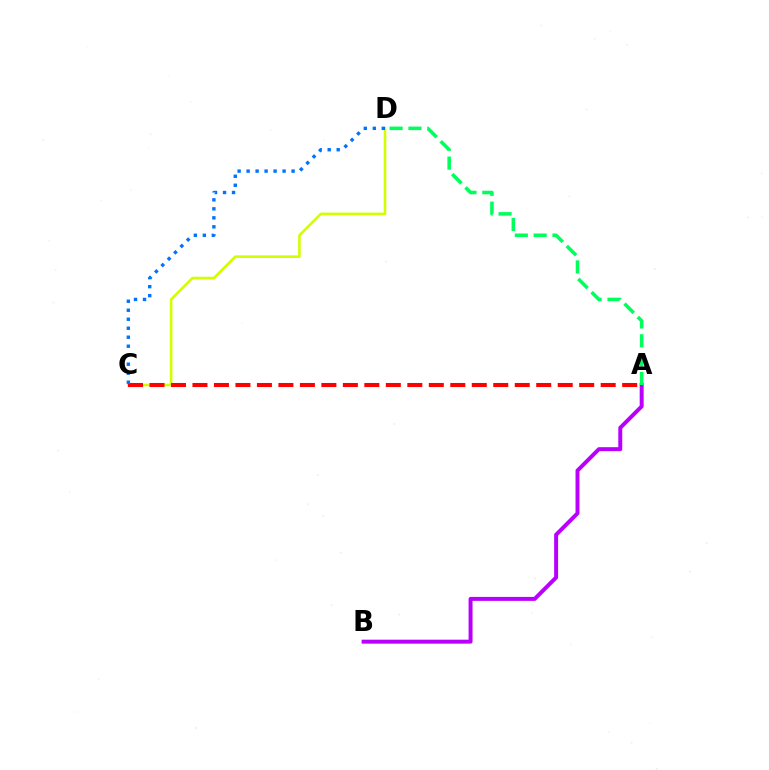{('A', 'B'): [{'color': '#b900ff', 'line_style': 'solid', 'thickness': 2.85}], ('A', 'D'): [{'color': '#00ff5c', 'line_style': 'dashed', 'thickness': 2.56}], ('C', 'D'): [{'color': '#d1ff00', 'line_style': 'solid', 'thickness': 1.88}, {'color': '#0074ff', 'line_style': 'dotted', 'thickness': 2.44}], ('A', 'C'): [{'color': '#ff0000', 'line_style': 'dashed', 'thickness': 2.92}]}